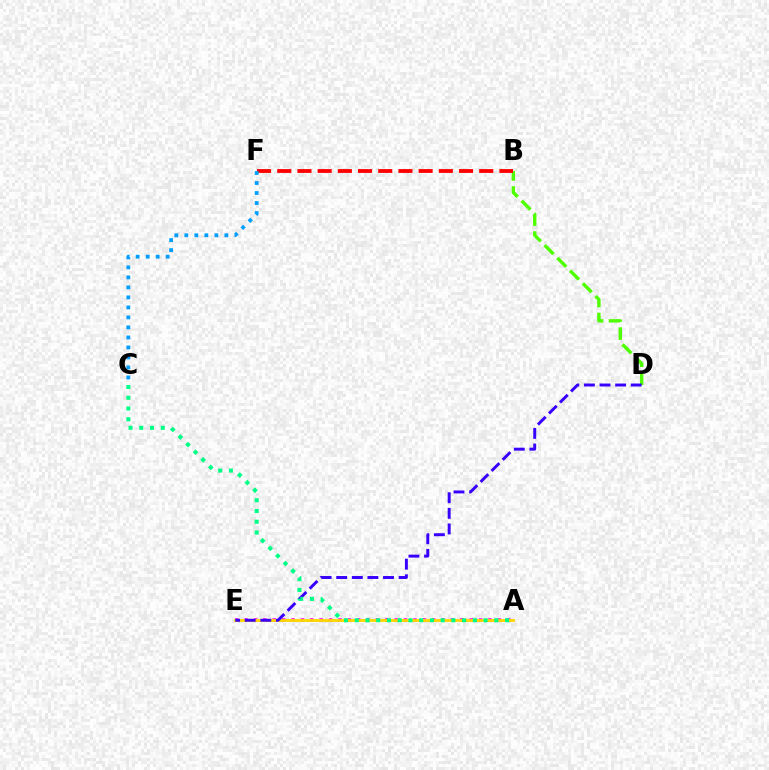{('A', 'E'): [{'color': '#ff00ed', 'line_style': 'dotted', 'thickness': 2.55}, {'color': '#ffd500', 'line_style': 'solid', 'thickness': 2.03}], ('B', 'D'): [{'color': '#4fff00', 'line_style': 'dashed', 'thickness': 2.44}], ('B', 'F'): [{'color': '#ff0000', 'line_style': 'dashed', 'thickness': 2.74}], ('D', 'E'): [{'color': '#3700ff', 'line_style': 'dashed', 'thickness': 2.12}], ('C', 'F'): [{'color': '#009eff', 'line_style': 'dotted', 'thickness': 2.72}], ('A', 'C'): [{'color': '#00ff86', 'line_style': 'dotted', 'thickness': 2.92}]}